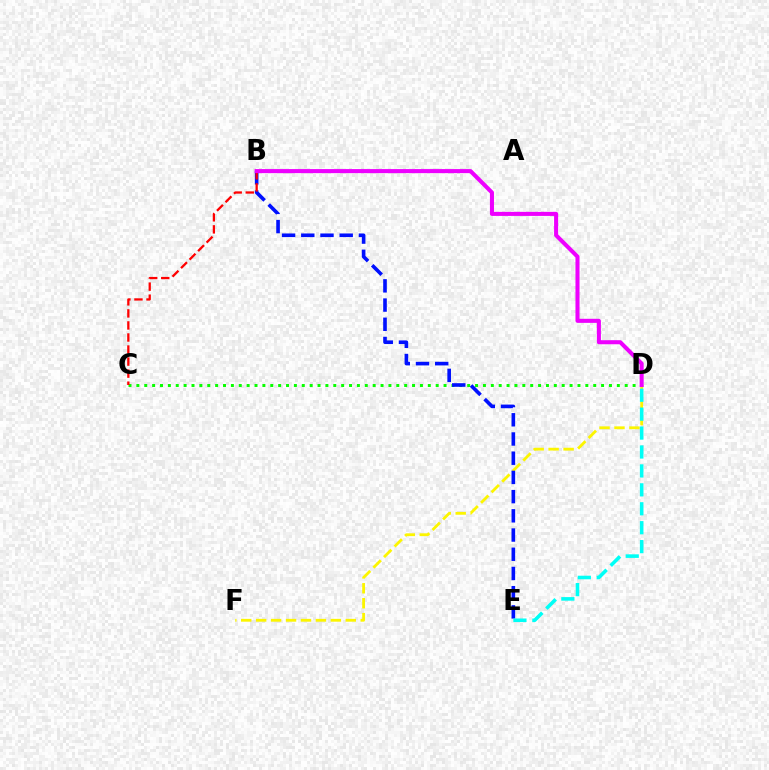{('C', 'D'): [{'color': '#08ff00', 'line_style': 'dotted', 'thickness': 2.14}], ('D', 'F'): [{'color': '#fcf500', 'line_style': 'dashed', 'thickness': 2.03}], ('B', 'E'): [{'color': '#0010ff', 'line_style': 'dashed', 'thickness': 2.61}], ('D', 'E'): [{'color': '#00fff6', 'line_style': 'dashed', 'thickness': 2.57}], ('B', 'C'): [{'color': '#ff0000', 'line_style': 'dashed', 'thickness': 1.64}], ('B', 'D'): [{'color': '#ee00ff', 'line_style': 'solid', 'thickness': 2.92}]}